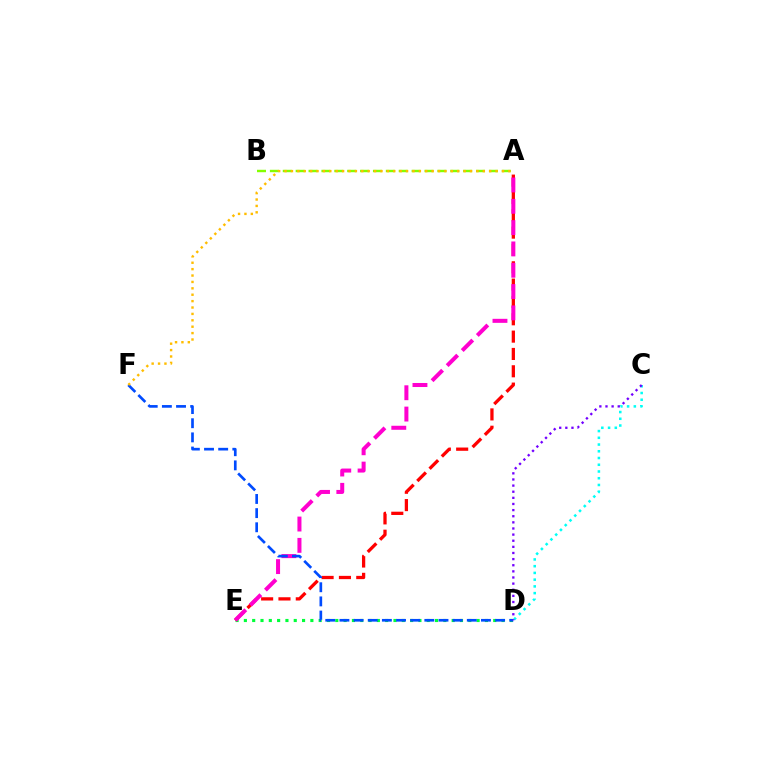{('D', 'E'): [{'color': '#00ff39', 'line_style': 'dotted', 'thickness': 2.26}], ('A', 'E'): [{'color': '#ff0000', 'line_style': 'dashed', 'thickness': 2.35}, {'color': '#ff00cf', 'line_style': 'dashed', 'thickness': 2.9}], ('A', 'B'): [{'color': '#84ff00', 'line_style': 'dashed', 'thickness': 1.75}], ('D', 'F'): [{'color': '#004bff', 'line_style': 'dashed', 'thickness': 1.92}], ('A', 'F'): [{'color': '#ffbd00', 'line_style': 'dotted', 'thickness': 1.74}], ('C', 'D'): [{'color': '#00fff6', 'line_style': 'dotted', 'thickness': 1.83}, {'color': '#7200ff', 'line_style': 'dotted', 'thickness': 1.66}]}